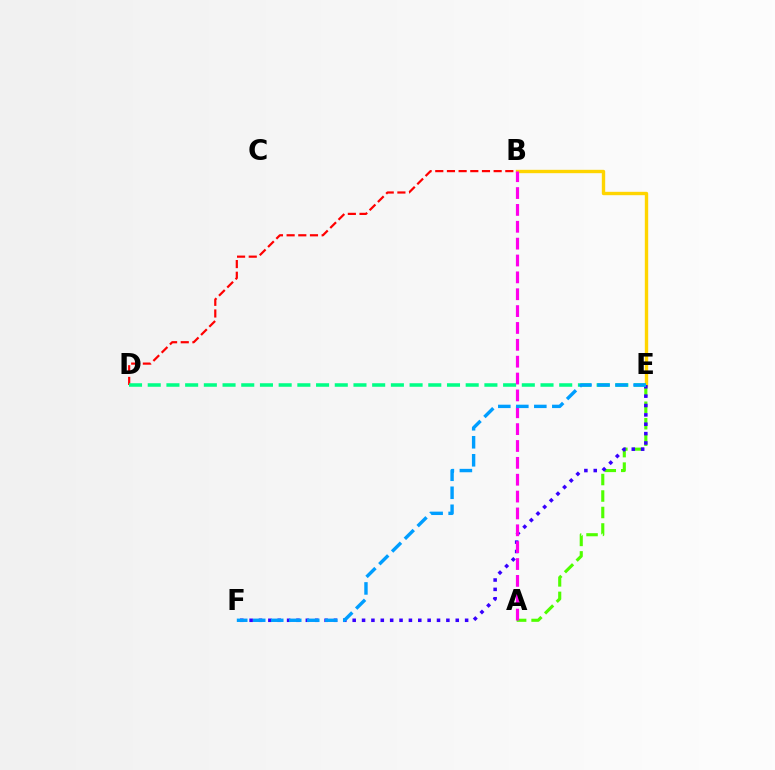{('B', 'D'): [{'color': '#ff0000', 'line_style': 'dashed', 'thickness': 1.59}], ('A', 'E'): [{'color': '#4fff00', 'line_style': 'dashed', 'thickness': 2.24}], ('B', 'E'): [{'color': '#ffd500', 'line_style': 'solid', 'thickness': 2.43}], ('E', 'F'): [{'color': '#3700ff', 'line_style': 'dotted', 'thickness': 2.55}, {'color': '#009eff', 'line_style': 'dashed', 'thickness': 2.45}], ('D', 'E'): [{'color': '#00ff86', 'line_style': 'dashed', 'thickness': 2.54}], ('A', 'B'): [{'color': '#ff00ed', 'line_style': 'dashed', 'thickness': 2.29}]}